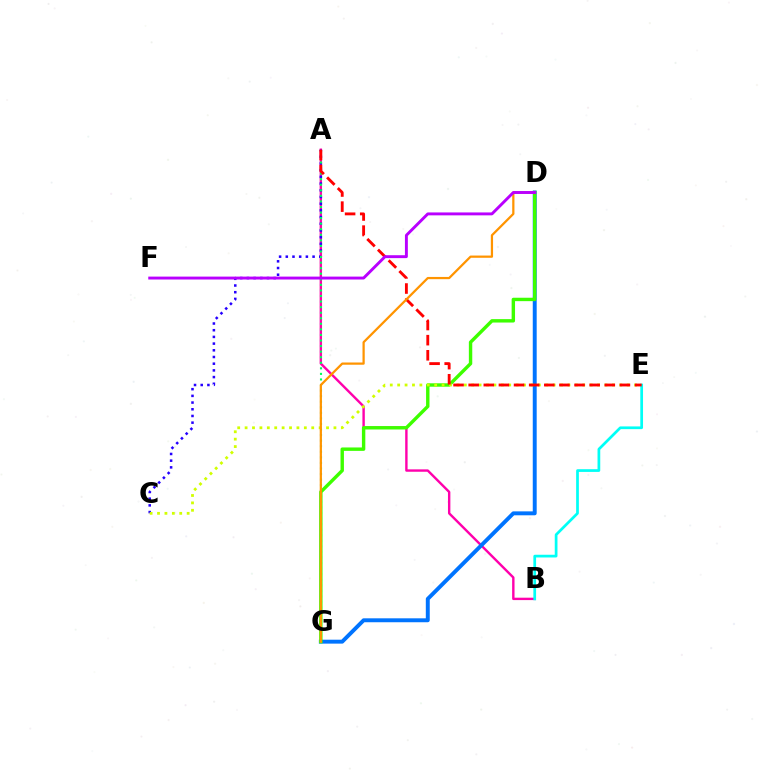{('A', 'B'): [{'color': '#ff00ac', 'line_style': 'solid', 'thickness': 1.73}], ('D', 'G'): [{'color': '#0074ff', 'line_style': 'solid', 'thickness': 2.83}, {'color': '#3dff00', 'line_style': 'solid', 'thickness': 2.45}, {'color': '#ff9400', 'line_style': 'solid', 'thickness': 1.61}], ('B', 'E'): [{'color': '#00fff6', 'line_style': 'solid', 'thickness': 1.96}], ('A', 'C'): [{'color': '#2500ff', 'line_style': 'dotted', 'thickness': 1.82}], ('A', 'G'): [{'color': '#00ff5c', 'line_style': 'dotted', 'thickness': 1.51}], ('C', 'E'): [{'color': '#d1ff00', 'line_style': 'dotted', 'thickness': 2.01}], ('A', 'E'): [{'color': '#ff0000', 'line_style': 'dashed', 'thickness': 2.05}], ('D', 'F'): [{'color': '#b900ff', 'line_style': 'solid', 'thickness': 2.1}]}